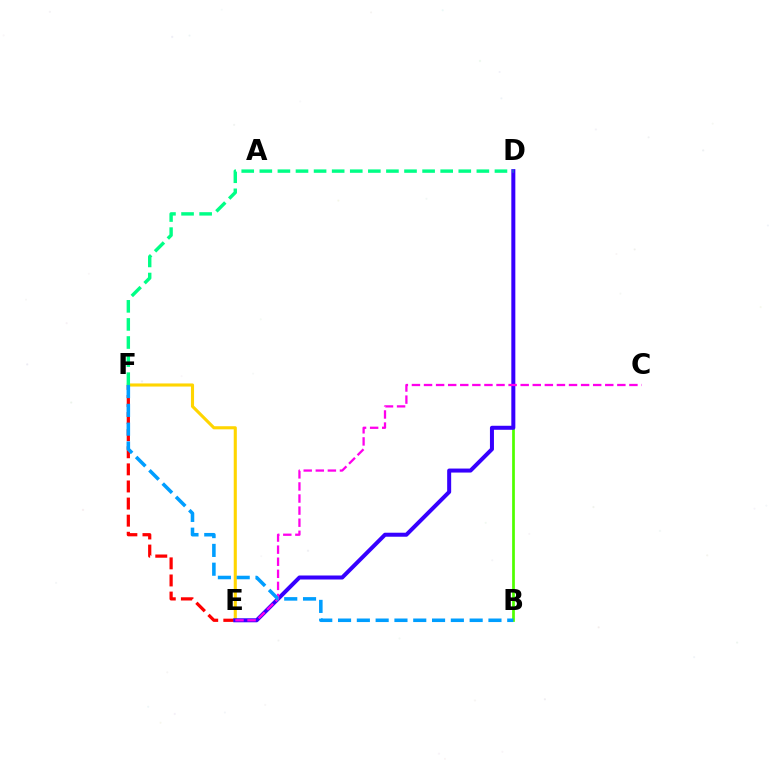{('B', 'D'): [{'color': '#4fff00', 'line_style': 'solid', 'thickness': 1.96}], ('E', 'F'): [{'color': '#ff0000', 'line_style': 'dashed', 'thickness': 2.32}, {'color': '#ffd500', 'line_style': 'solid', 'thickness': 2.23}], ('D', 'E'): [{'color': '#3700ff', 'line_style': 'solid', 'thickness': 2.88}], ('D', 'F'): [{'color': '#00ff86', 'line_style': 'dashed', 'thickness': 2.46}], ('C', 'E'): [{'color': '#ff00ed', 'line_style': 'dashed', 'thickness': 1.64}], ('B', 'F'): [{'color': '#009eff', 'line_style': 'dashed', 'thickness': 2.55}]}